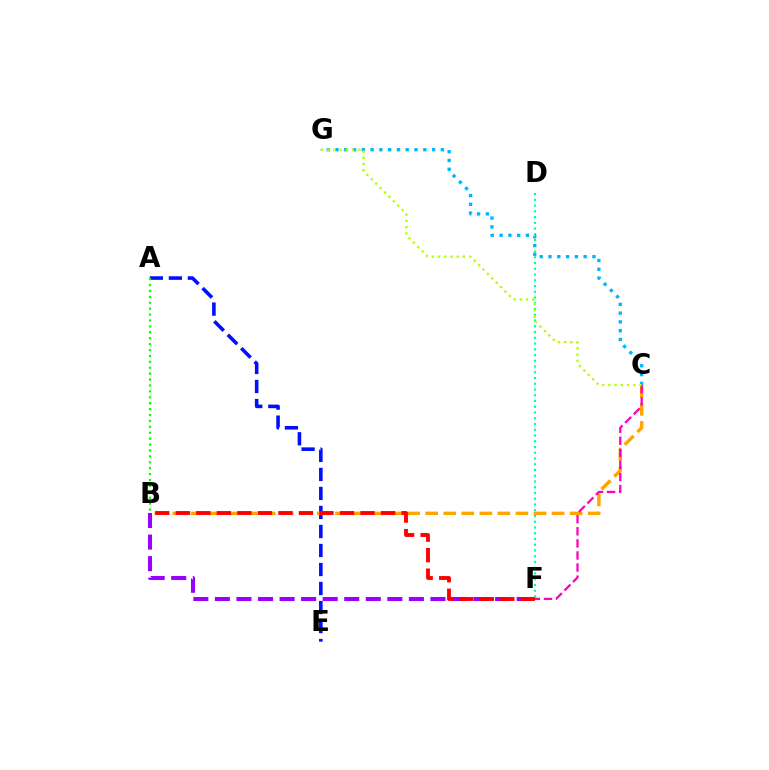{('A', 'E'): [{'color': '#0010ff', 'line_style': 'dashed', 'thickness': 2.58}], ('D', 'F'): [{'color': '#00ff9d', 'line_style': 'dotted', 'thickness': 1.56}], ('C', 'G'): [{'color': '#00b5ff', 'line_style': 'dotted', 'thickness': 2.39}, {'color': '#b3ff00', 'line_style': 'dotted', 'thickness': 1.69}], ('B', 'F'): [{'color': '#9b00ff', 'line_style': 'dashed', 'thickness': 2.93}, {'color': '#ff0000', 'line_style': 'dashed', 'thickness': 2.79}], ('A', 'B'): [{'color': '#08ff00', 'line_style': 'dotted', 'thickness': 1.61}], ('B', 'C'): [{'color': '#ffa500', 'line_style': 'dashed', 'thickness': 2.45}], ('C', 'F'): [{'color': '#ff00bd', 'line_style': 'dashed', 'thickness': 1.64}]}